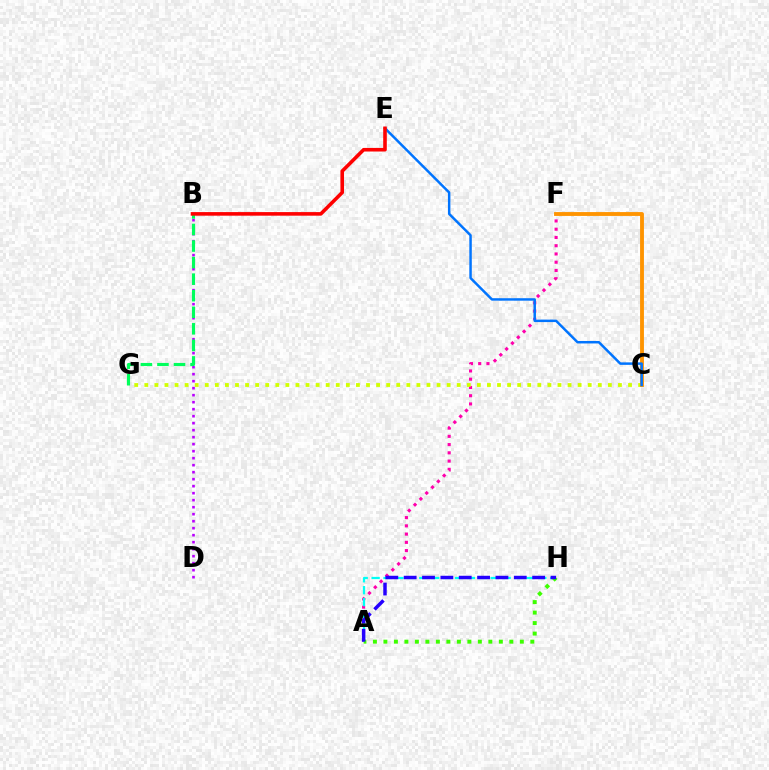{('A', 'F'): [{'color': '#ff00ac', 'line_style': 'dotted', 'thickness': 2.24}], ('B', 'D'): [{'color': '#b900ff', 'line_style': 'dotted', 'thickness': 1.9}], ('B', 'G'): [{'color': '#00ff5c', 'line_style': 'dashed', 'thickness': 2.25}], ('C', 'G'): [{'color': '#d1ff00', 'line_style': 'dotted', 'thickness': 2.74}], ('A', 'H'): [{'color': '#00fff6', 'line_style': 'dashed', 'thickness': 1.62}, {'color': '#3dff00', 'line_style': 'dotted', 'thickness': 2.85}, {'color': '#2500ff', 'line_style': 'dashed', 'thickness': 2.49}], ('C', 'F'): [{'color': '#ff9400', 'line_style': 'solid', 'thickness': 2.77}], ('C', 'E'): [{'color': '#0074ff', 'line_style': 'solid', 'thickness': 1.79}], ('B', 'E'): [{'color': '#ff0000', 'line_style': 'solid', 'thickness': 2.59}]}